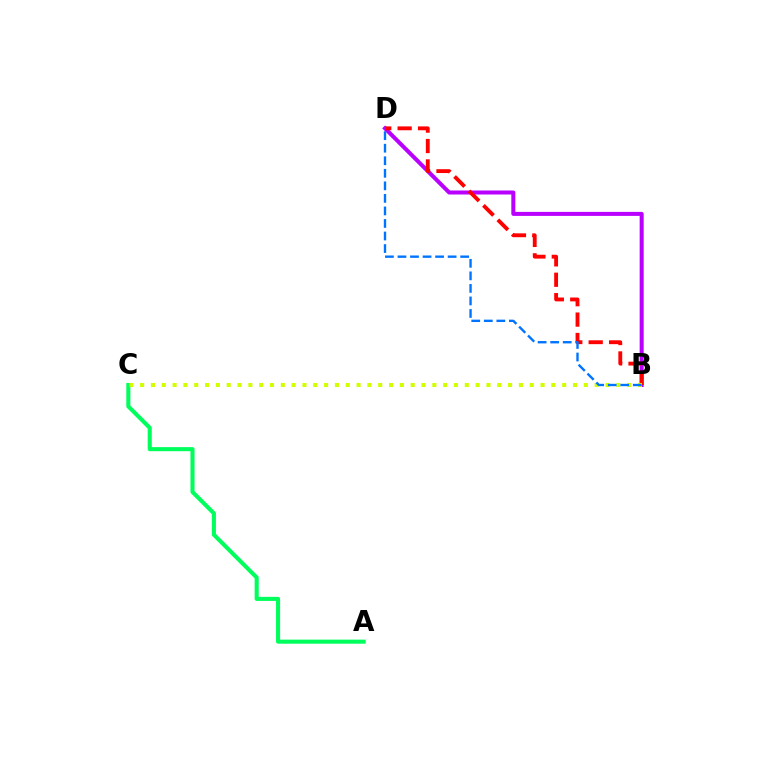{('A', 'C'): [{'color': '#00ff5c', 'line_style': 'solid', 'thickness': 2.93}], ('B', 'D'): [{'color': '#b900ff', 'line_style': 'solid', 'thickness': 2.89}, {'color': '#ff0000', 'line_style': 'dashed', 'thickness': 2.77}, {'color': '#0074ff', 'line_style': 'dashed', 'thickness': 1.7}], ('B', 'C'): [{'color': '#d1ff00', 'line_style': 'dotted', 'thickness': 2.94}]}